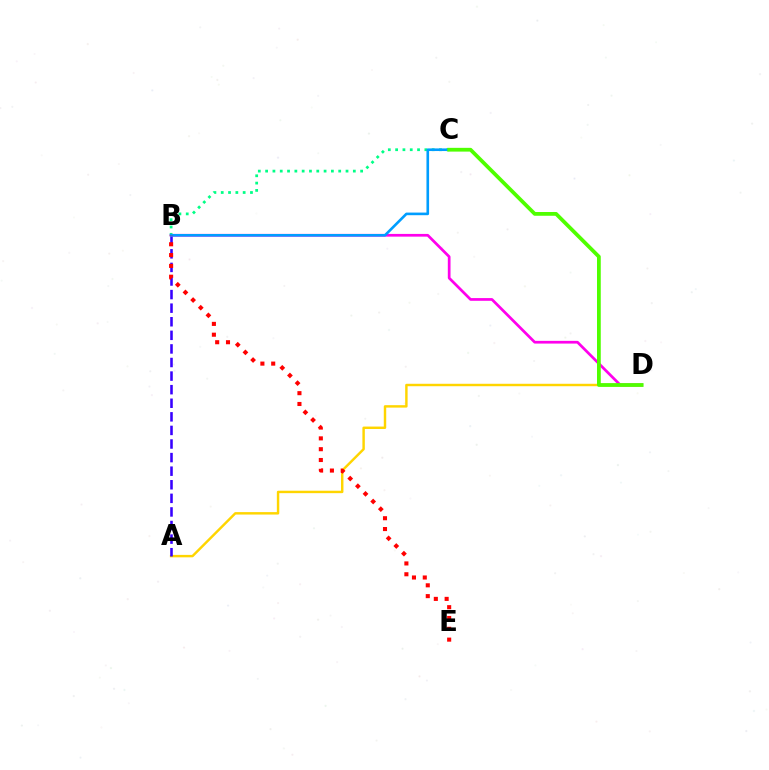{('A', 'D'): [{'color': '#ffd500', 'line_style': 'solid', 'thickness': 1.76}], ('B', 'C'): [{'color': '#00ff86', 'line_style': 'dotted', 'thickness': 1.99}, {'color': '#009eff', 'line_style': 'solid', 'thickness': 1.89}], ('A', 'B'): [{'color': '#3700ff', 'line_style': 'dashed', 'thickness': 1.85}], ('B', 'D'): [{'color': '#ff00ed', 'line_style': 'solid', 'thickness': 1.96}], ('C', 'D'): [{'color': '#4fff00', 'line_style': 'solid', 'thickness': 2.71}], ('B', 'E'): [{'color': '#ff0000', 'line_style': 'dotted', 'thickness': 2.94}]}